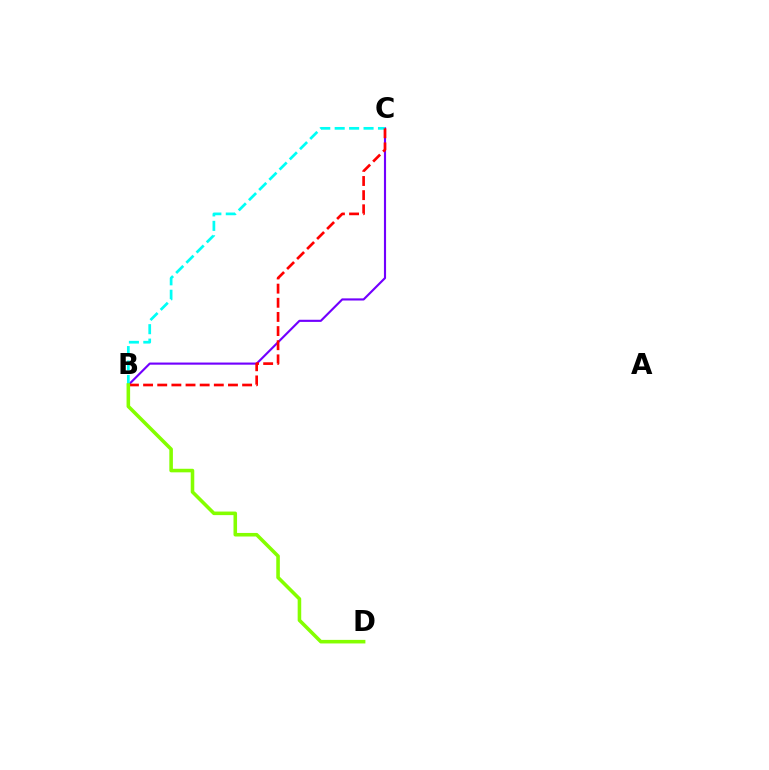{('B', 'C'): [{'color': '#7200ff', 'line_style': 'solid', 'thickness': 1.54}, {'color': '#00fff6', 'line_style': 'dashed', 'thickness': 1.96}, {'color': '#ff0000', 'line_style': 'dashed', 'thickness': 1.92}], ('B', 'D'): [{'color': '#84ff00', 'line_style': 'solid', 'thickness': 2.57}]}